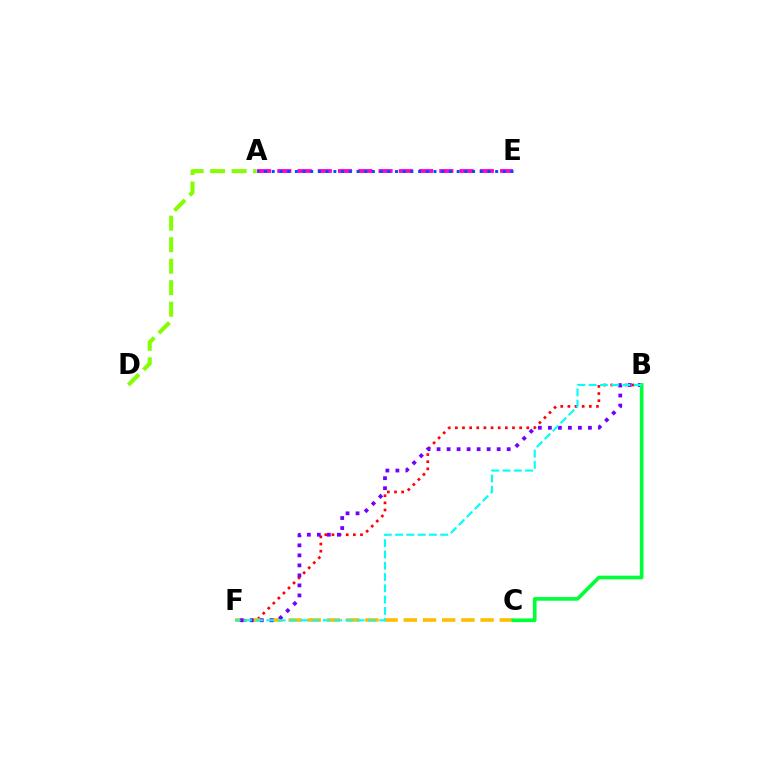{('A', 'E'): [{'color': '#ff00cf', 'line_style': 'dashed', 'thickness': 2.75}, {'color': '#004bff', 'line_style': 'dotted', 'thickness': 2.09}], ('B', 'F'): [{'color': '#ff0000', 'line_style': 'dotted', 'thickness': 1.94}, {'color': '#7200ff', 'line_style': 'dotted', 'thickness': 2.72}, {'color': '#00fff6', 'line_style': 'dashed', 'thickness': 1.53}], ('C', 'F'): [{'color': '#ffbd00', 'line_style': 'dashed', 'thickness': 2.61}], ('B', 'C'): [{'color': '#00ff39', 'line_style': 'solid', 'thickness': 2.63}], ('A', 'D'): [{'color': '#84ff00', 'line_style': 'dashed', 'thickness': 2.92}]}